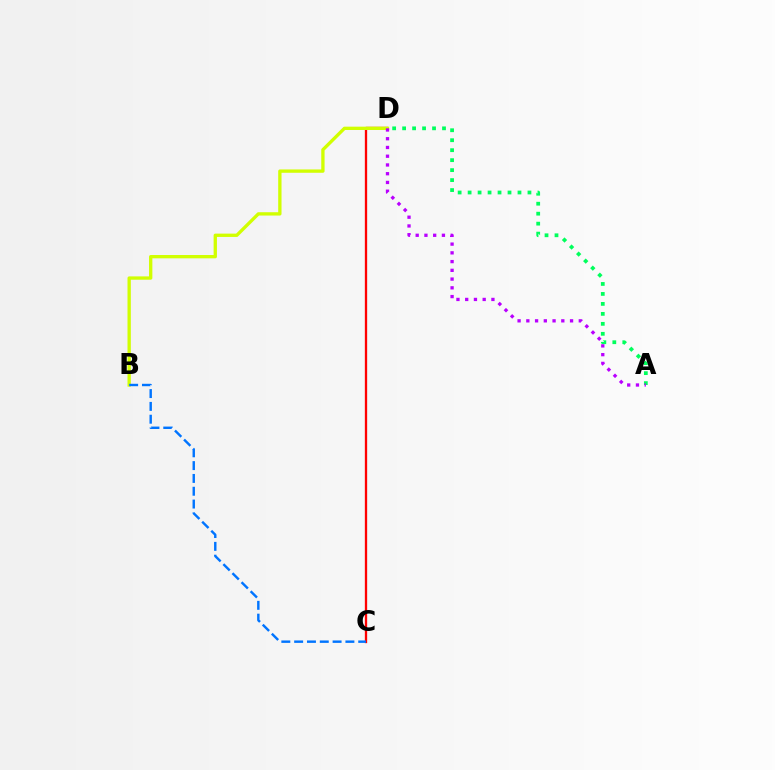{('C', 'D'): [{'color': '#ff0000', 'line_style': 'solid', 'thickness': 1.67}], ('A', 'D'): [{'color': '#00ff5c', 'line_style': 'dotted', 'thickness': 2.71}, {'color': '#b900ff', 'line_style': 'dotted', 'thickness': 2.38}], ('B', 'D'): [{'color': '#d1ff00', 'line_style': 'solid', 'thickness': 2.39}], ('B', 'C'): [{'color': '#0074ff', 'line_style': 'dashed', 'thickness': 1.74}]}